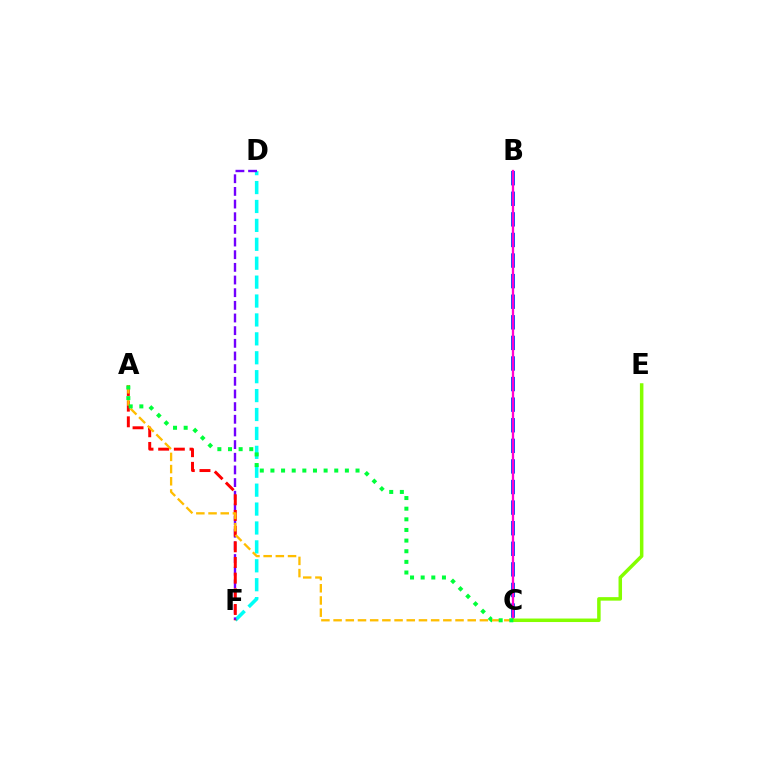{('B', 'C'): [{'color': '#004bff', 'line_style': 'dashed', 'thickness': 2.8}, {'color': '#ff00cf', 'line_style': 'solid', 'thickness': 1.65}], ('D', 'F'): [{'color': '#00fff6', 'line_style': 'dashed', 'thickness': 2.57}, {'color': '#7200ff', 'line_style': 'dashed', 'thickness': 1.72}], ('A', 'F'): [{'color': '#ff0000', 'line_style': 'dashed', 'thickness': 2.13}], ('A', 'C'): [{'color': '#ffbd00', 'line_style': 'dashed', 'thickness': 1.66}, {'color': '#00ff39', 'line_style': 'dotted', 'thickness': 2.89}], ('C', 'E'): [{'color': '#84ff00', 'line_style': 'solid', 'thickness': 2.53}]}